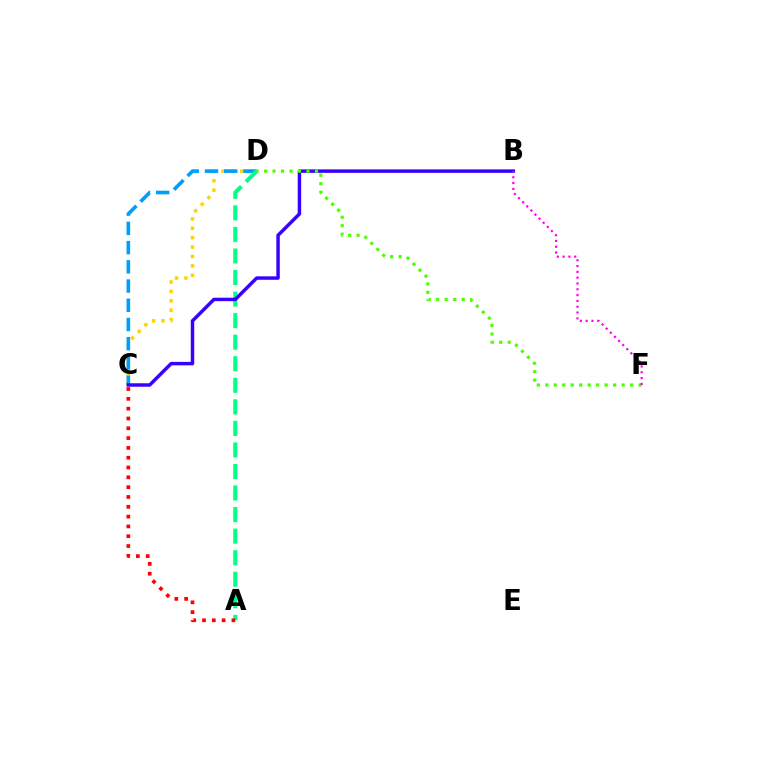{('C', 'D'): [{'color': '#ffd500', 'line_style': 'dotted', 'thickness': 2.55}, {'color': '#009eff', 'line_style': 'dashed', 'thickness': 2.61}], ('A', 'D'): [{'color': '#00ff86', 'line_style': 'dashed', 'thickness': 2.93}], ('B', 'C'): [{'color': '#3700ff', 'line_style': 'solid', 'thickness': 2.49}], ('D', 'F'): [{'color': '#4fff00', 'line_style': 'dotted', 'thickness': 2.3}], ('B', 'F'): [{'color': '#ff00ed', 'line_style': 'dotted', 'thickness': 1.58}], ('A', 'C'): [{'color': '#ff0000', 'line_style': 'dotted', 'thickness': 2.67}]}